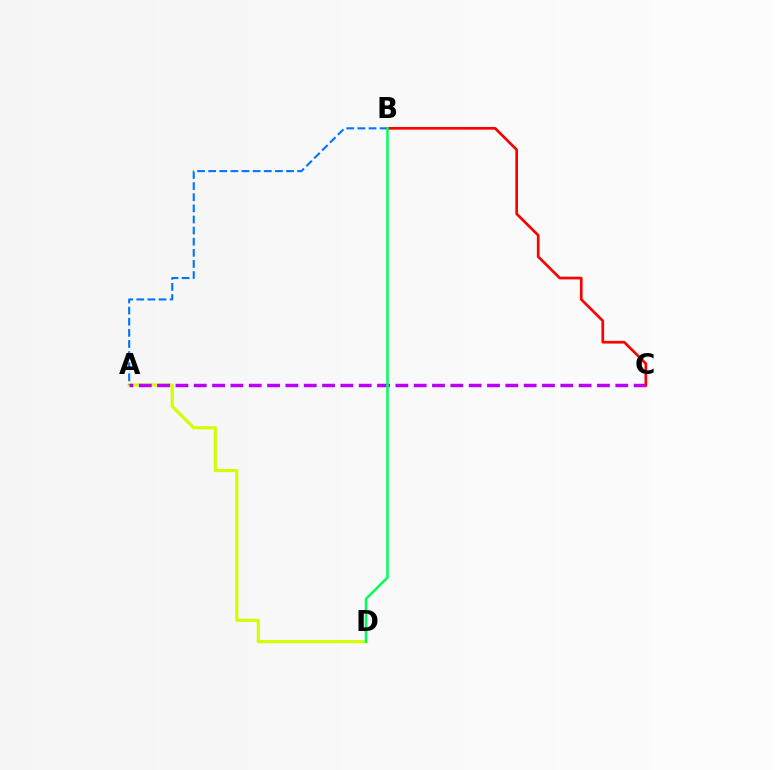{('A', 'D'): [{'color': '#d1ff00', 'line_style': 'solid', 'thickness': 2.28}], ('A', 'B'): [{'color': '#0074ff', 'line_style': 'dashed', 'thickness': 1.51}], ('A', 'C'): [{'color': '#b900ff', 'line_style': 'dashed', 'thickness': 2.49}], ('B', 'C'): [{'color': '#ff0000', 'line_style': 'solid', 'thickness': 1.94}], ('B', 'D'): [{'color': '#00ff5c', 'line_style': 'solid', 'thickness': 1.79}]}